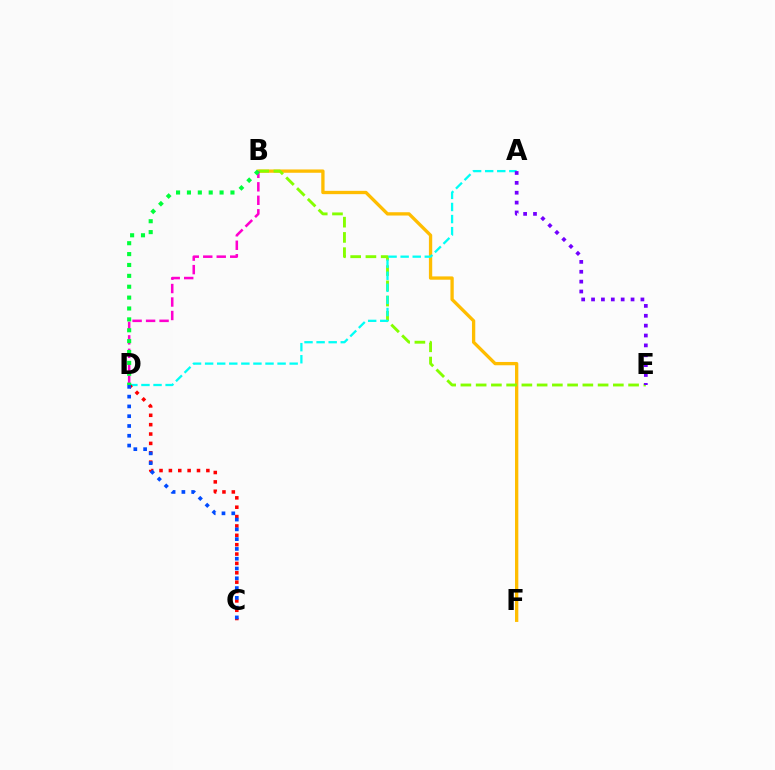{('B', 'F'): [{'color': '#ffbd00', 'line_style': 'solid', 'thickness': 2.38}], ('B', 'E'): [{'color': '#84ff00', 'line_style': 'dashed', 'thickness': 2.07}], ('B', 'D'): [{'color': '#ff00cf', 'line_style': 'dashed', 'thickness': 1.83}, {'color': '#00ff39', 'line_style': 'dotted', 'thickness': 2.96}], ('A', 'D'): [{'color': '#00fff6', 'line_style': 'dashed', 'thickness': 1.64}], ('C', 'D'): [{'color': '#ff0000', 'line_style': 'dotted', 'thickness': 2.55}, {'color': '#004bff', 'line_style': 'dotted', 'thickness': 2.66}], ('A', 'E'): [{'color': '#7200ff', 'line_style': 'dotted', 'thickness': 2.68}]}